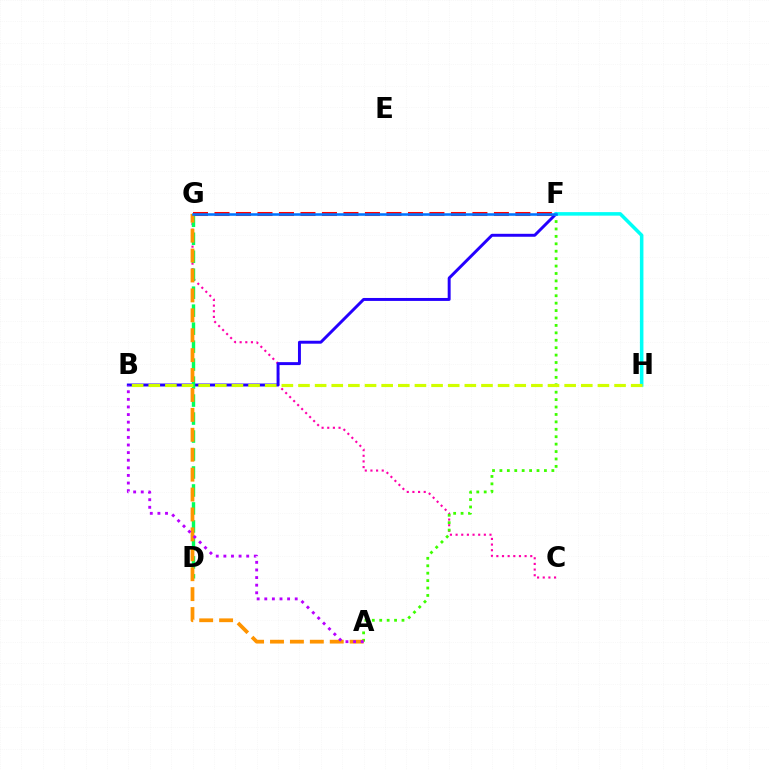{('C', 'G'): [{'color': '#ff00ac', 'line_style': 'dotted', 'thickness': 1.53}], ('B', 'F'): [{'color': '#2500ff', 'line_style': 'solid', 'thickness': 2.12}], ('A', 'F'): [{'color': '#3dff00', 'line_style': 'dotted', 'thickness': 2.02}], ('F', 'H'): [{'color': '#00fff6', 'line_style': 'solid', 'thickness': 2.54}], ('D', 'G'): [{'color': '#00ff5c', 'line_style': 'dashed', 'thickness': 2.44}], ('F', 'G'): [{'color': '#ff0000', 'line_style': 'dashed', 'thickness': 2.92}, {'color': '#0074ff', 'line_style': 'solid', 'thickness': 1.85}], ('A', 'G'): [{'color': '#ff9400', 'line_style': 'dashed', 'thickness': 2.71}], ('B', 'H'): [{'color': '#d1ff00', 'line_style': 'dashed', 'thickness': 2.26}], ('A', 'B'): [{'color': '#b900ff', 'line_style': 'dotted', 'thickness': 2.07}]}